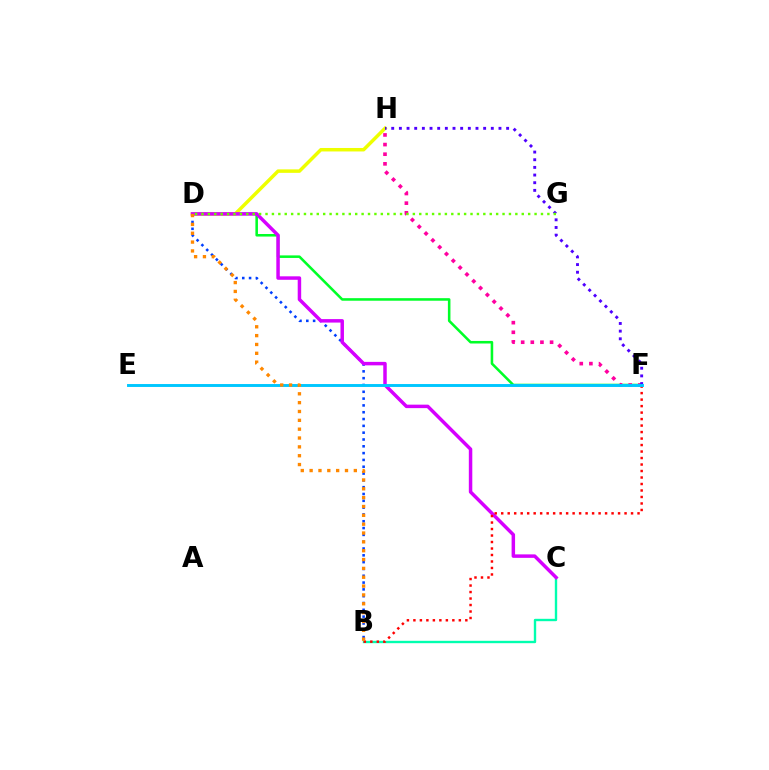{('B', 'D'): [{'color': '#003fff', 'line_style': 'dotted', 'thickness': 1.85}, {'color': '#ff8800', 'line_style': 'dotted', 'thickness': 2.4}], ('B', 'C'): [{'color': '#00ffaf', 'line_style': 'solid', 'thickness': 1.71}], ('D', 'F'): [{'color': '#00ff27', 'line_style': 'solid', 'thickness': 1.84}], ('D', 'H'): [{'color': '#eeff00', 'line_style': 'solid', 'thickness': 2.51}], ('C', 'D'): [{'color': '#d600ff', 'line_style': 'solid', 'thickness': 2.5}], ('F', 'H'): [{'color': '#ff00a0', 'line_style': 'dotted', 'thickness': 2.62}, {'color': '#4f00ff', 'line_style': 'dotted', 'thickness': 2.08}], ('B', 'F'): [{'color': '#ff0000', 'line_style': 'dotted', 'thickness': 1.76}], ('E', 'F'): [{'color': '#00c7ff', 'line_style': 'solid', 'thickness': 2.1}], ('D', 'G'): [{'color': '#66ff00', 'line_style': 'dotted', 'thickness': 1.74}]}